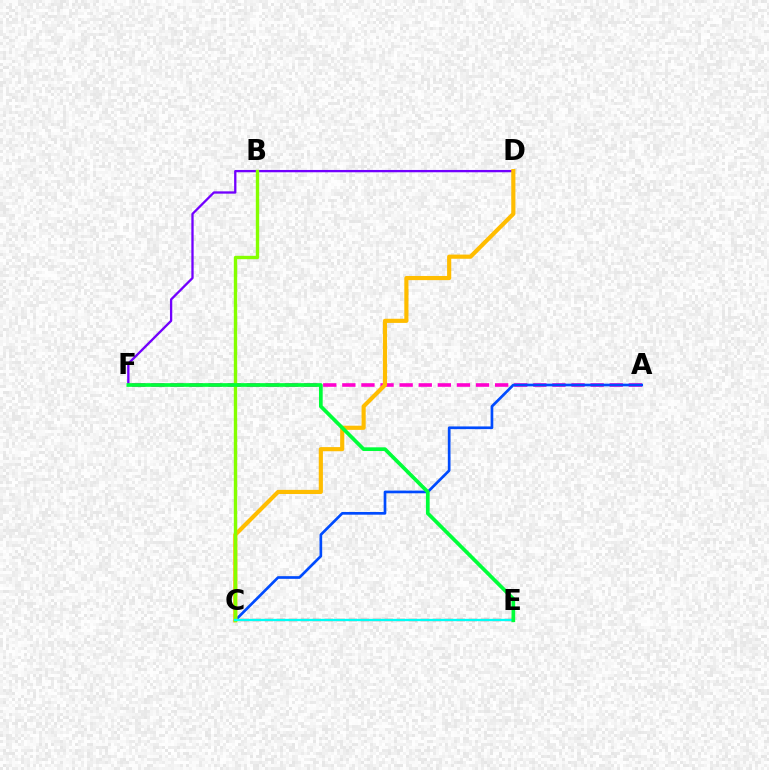{('A', 'F'): [{'color': '#ff00cf', 'line_style': 'dashed', 'thickness': 2.59}], ('D', 'F'): [{'color': '#7200ff', 'line_style': 'solid', 'thickness': 1.66}], ('A', 'C'): [{'color': '#004bff', 'line_style': 'solid', 'thickness': 1.94}], ('C', 'D'): [{'color': '#ffbd00', 'line_style': 'solid', 'thickness': 2.99}], ('C', 'E'): [{'color': '#ff0000', 'line_style': 'dashed', 'thickness': 1.63}, {'color': '#00fff6', 'line_style': 'solid', 'thickness': 1.67}], ('B', 'C'): [{'color': '#84ff00', 'line_style': 'solid', 'thickness': 2.42}], ('E', 'F'): [{'color': '#00ff39', 'line_style': 'solid', 'thickness': 2.67}]}